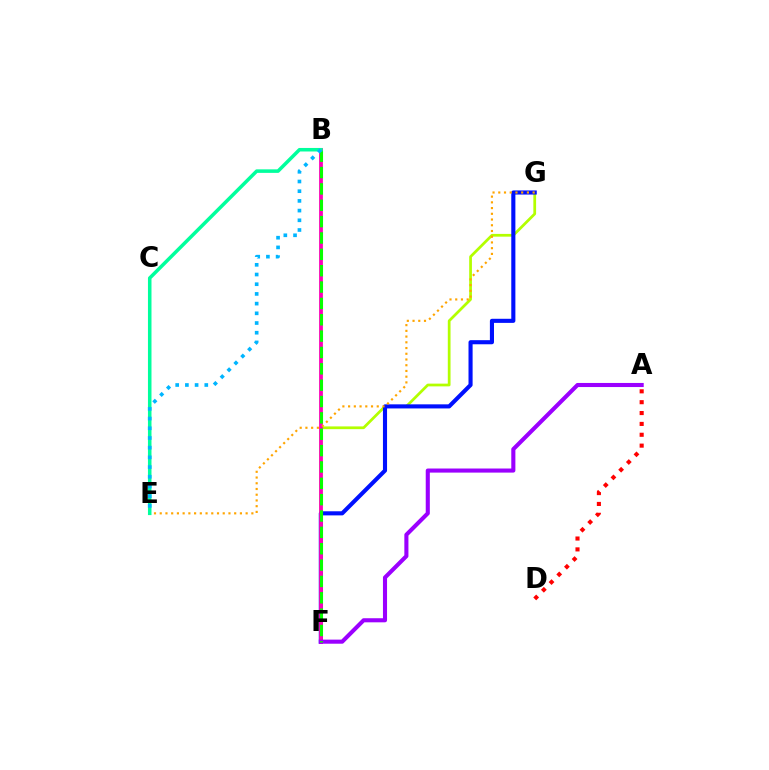{('F', 'G'): [{'color': '#b3ff00', 'line_style': 'solid', 'thickness': 1.97}, {'color': '#0010ff', 'line_style': 'solid', 'thickness': 2.95}], ('B', 'F'): [{'color': '#ff00bd', 'line_style': 'solid', 'thickness': 2.74}, {'color': '#08ff00', 'line_style': 'dashed', 'thickness': 2.22}], ('A', 'F'): [{'color': '#9b00ff', 'line_style': 'solid', 'thickness': 2.94}], ('E', 'G'): [{'color': '#ffa500', 'line_style': 'dotted', 'thickness': 1.56}], ('B', 'E'): [{'color': '#00ff9d', 'line_style': 'solid', 'thickness': 2.54}, {'color': '#00b5ff', 'line_style': 'dotted', 'thickness': 2.64}], ('A', 'D'): [{'color': '#ff0000', 'line_style': 'dotted', 'thickness': 2.95}]}